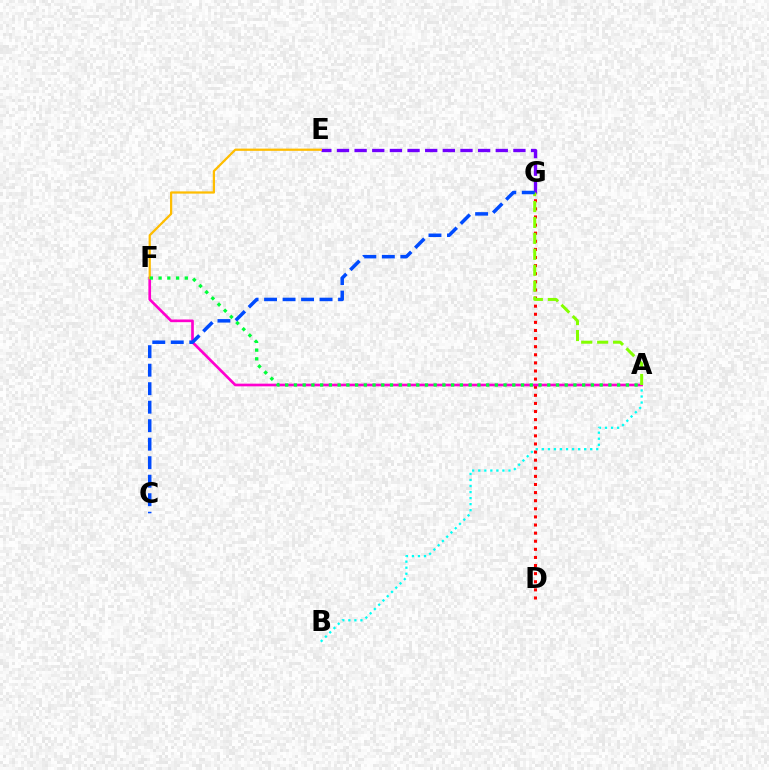{('D', 'G'): [{'color': '#ff0000', 'line_style': 'dotted', 'thickness': 2.2}], ('A', 'B'): [{'color': '#00fff6', 'line_style': 'dotted', 'thickness': 1.64}], ('E', 'G'): [{'color': '#7200ff', 'line_style': 'dashed', 'thickness': 2.4}], ('A', 'F'): [{'color': '#ff00cf', 'line_style': 'solid', 'thickness': 1.93}, {'color': '#00ff39', 'line_style': 'dotted', 'thickness': 2.37}], ('A', 'G'): [{'color': '#84ff00', 'line_style': 'dashed', 'thickness': 2.16}], ('C', 'G'): [{'color': '#004bff', 'line_style': 'dashed', 'thickness': 2.51}], ('E', 'F'): [{'color': '#ffbd00', 'line_style': 'solid', 'thickness': 1.61}]}